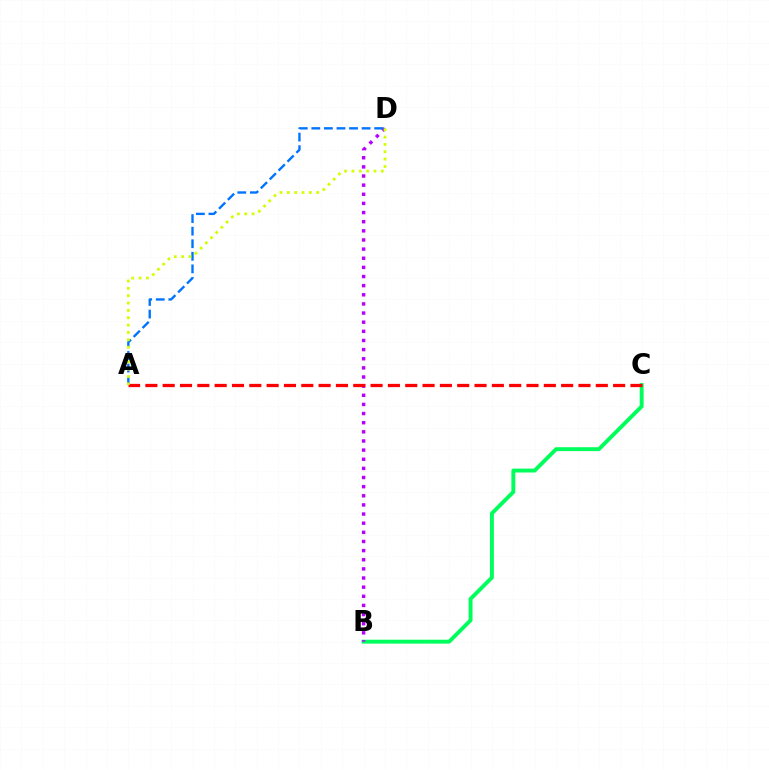{('B', 'C'): [{'color': '#00ff5c', 'line_style': 'solid', 'thickness': 2.81}], ('B', 'D'): [{'color': '#b900ff', 'line_style': 'dotted', 'thickness': 2.48}], ('A', 'D'): [{'color': '#0074ff', 'line_style': 'dashed', 'thickness': 1.71}, {'color': '#d1ff00', 'line_style': 'dotted', 'thickness': 2.0}], ('A', 'C'): [{'color': '#ff0000', 'line_style': 'dashed', 'thickness': 2.35}]}